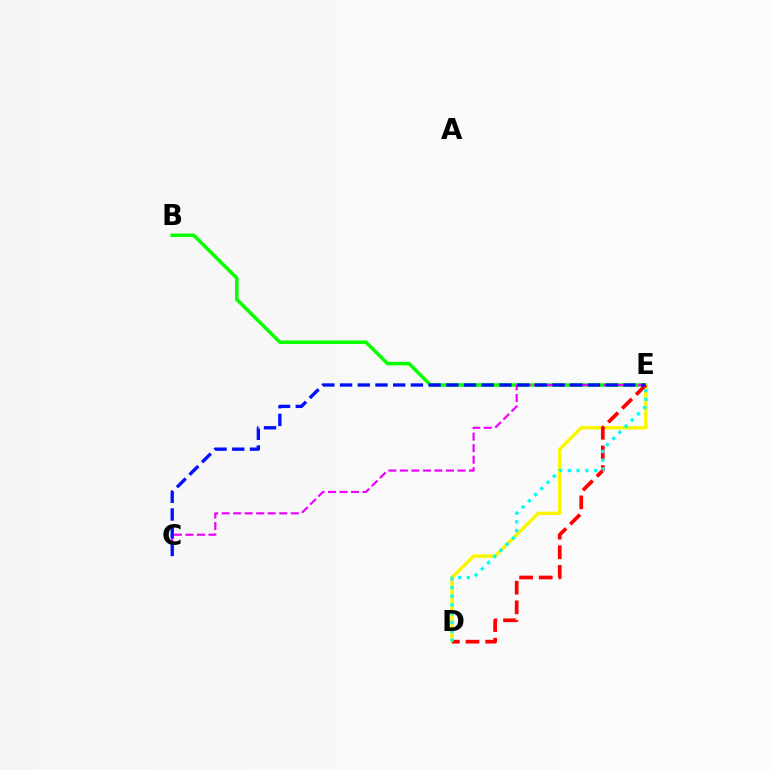{('B', 'E'): [{'color': '#08ff00', 'line_style': 'solid', 'thickness': 2.51}], ('C', 'E'): [{'color': '#ee00ff', 'line_style': 'dashed', 'thickness': 1.57}, {'color': '#0010ff', 'line_style': 'dashed', 'thickness': 2.41}], ('D', 'E'): [{'color': '#fcf500', 'line_style': 'solid', 'thickness': 2.44}, {'color': '#ff0000', 'line_style': 'dashed', 'thickness': 2.67}, {'color': '#00fff6', 'line_style': 'dotted', 'thickness': 2.38}]}